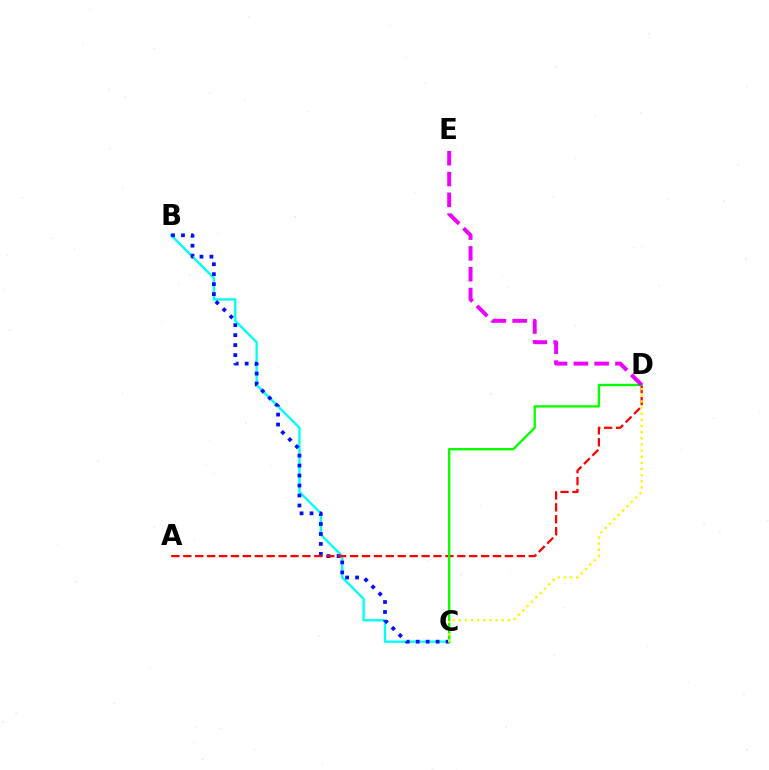{('B', 'C'): [{'color': '#00fff6', 'line_style': 'solid', 'thickness': 1.7}, {'color': '#0010ff', 'line_style': 'dotted', 'thickness': 2.71}], ('A', 'D'): [{'color': '#ff0000', 'line_style': 'dashed', 'thickness': 1.62}], ('C', 'D'): [{'color': '#08ff00', 'line_style': 'solid', 'thickness': 1.7}, {'color': '#fcf500', 'line_style': 'dotted', 'thickness': 1.67}], ('D', 'E'): [{'color': '#ee00ff', 'line_style': 'dashed', 'thickness': 2.83}]}